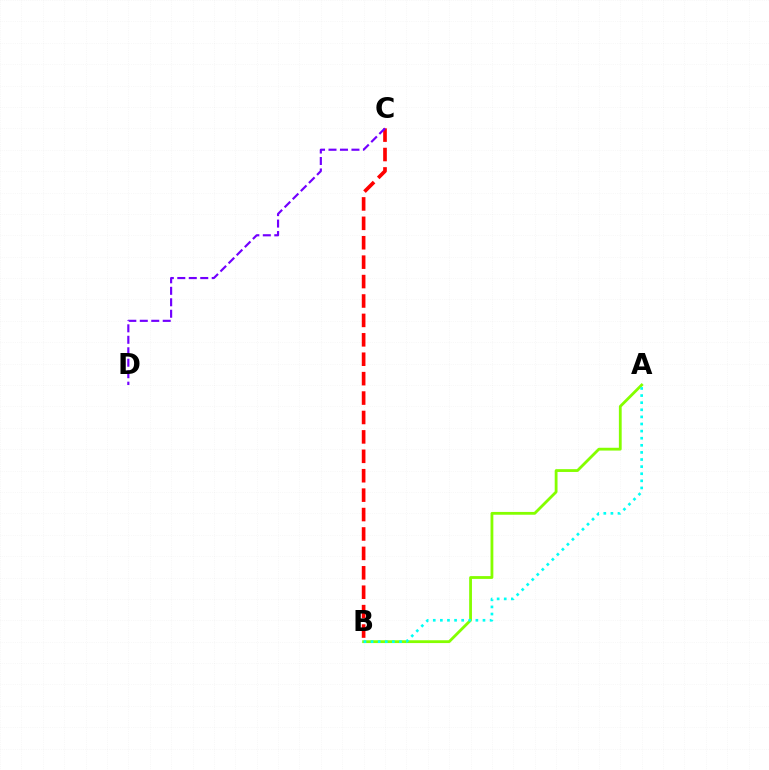{('A', 'B'): [{'color': '#84ff00', 'line_style': 'solid', 'thickness': 2.02}, {'color': '#00fff6', 'line_style': 'dotted', 'thickness': 1.93}], ('B', 'C'): [{'color': '#ff0000', 'line_style': 'dashed', 'thickness': 2.64}], ('C', 'D'): [{'color': '#7200ff', 'line_style': 'dashed', 'thickness': 1.56}]}